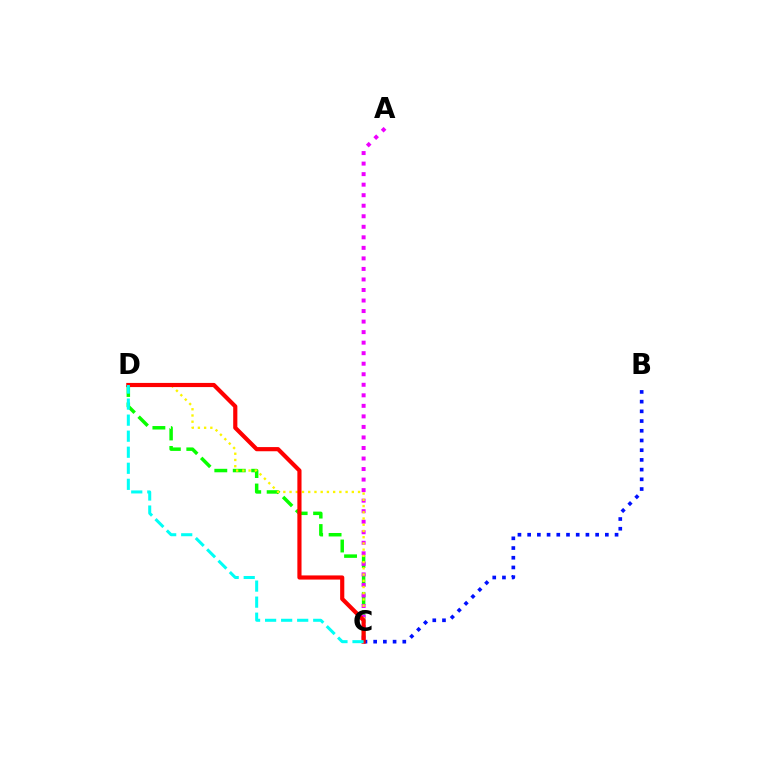{('C', 'D'): [{'color': '#08ff00', 'line_style': 'dashed', 'thickness': 2.5}, {'color': '#fcf500', 'line_style': 'dotted', 'thickness': 1.69}, {'color': '#ff0000', 'line_style': 'solid', 'thickness': 2.99}, {'color': '#00fff6', 'line_style': 'dashed', 'thickness': 2.18}], ('B', 'C'): [{'color': '#0010ff', 'line_style': 'dotted', 'thickness': 2.64}], ('A', 'C'): [{'color': '#ee00ff', 'line_style': 'dotted', 'thickness': 2.86}]}